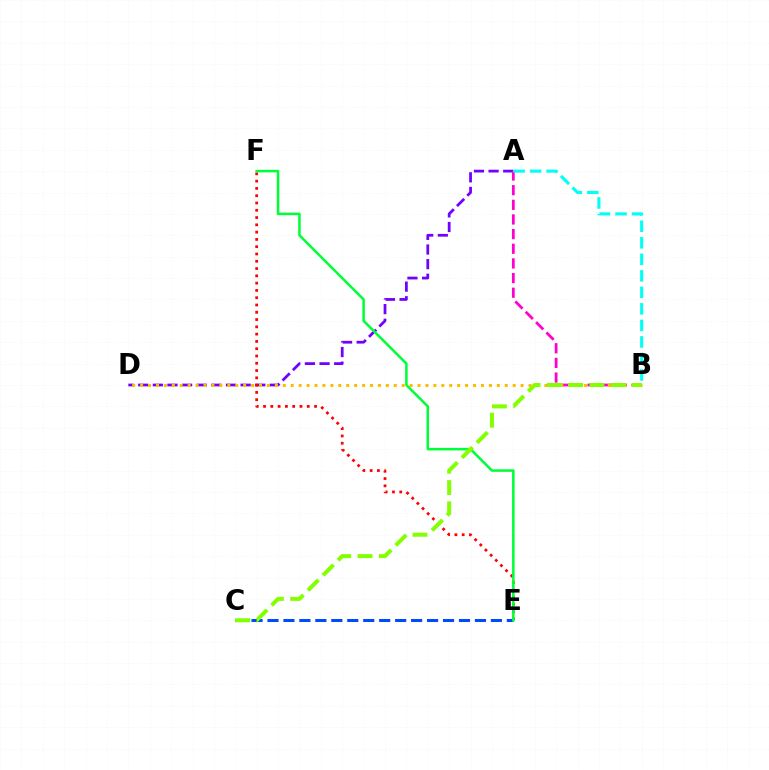{('A', 'D'): [{'color': '#7200ff', 'line_style': 'dashed', 'thickness': 1.99}], ('C', 'E'): [{'color': '#004bff', 'line_style': 'dashed', 'thickness': 2.17}], ('A', 'B'): [{'color': '#ff00cf', 'line_style': 'dashed', 'thickness': 1.99}, {'color': '#00fff6', 'line_style': 'dashed', 'thickness': 2.24}], ('E', 'F'): [{'color': '#ff0000', 'line_style': 'dotted', 'thickness': 1.98}, {'color': '#00ff39', 'line_style': 'solid', 'thickness': 1.82}], ('B', 'D'): [{'color': '#ffbd00', 'line_style': 'dotted', 'thickness': 2.15}], ('B', 'C'): [{'color': '#84ff00', 'line_style': 'dashed', 'thickness': 2.89}]}